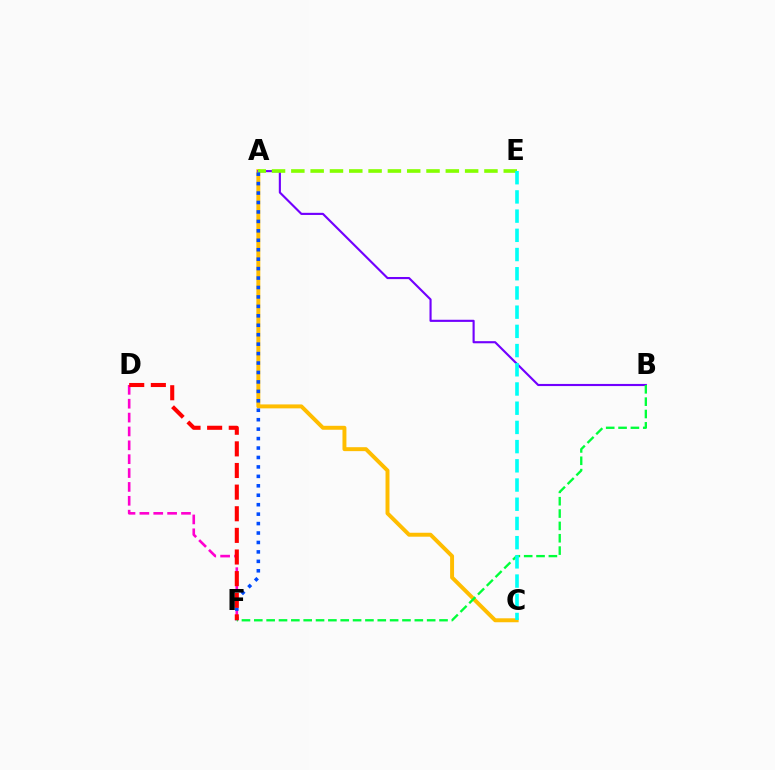{('A', 'C'): [{'color': '#ffbd00', 'line_style': 'solid', 'thickness': 2.84}], ('A', 'B'): [{'color': '#7200ff', 'line_style': 'solid', 'thickness': 1.54}], ('D', 'F'): [{'color': '#ff00cf', 'line_style': 'dashed', 'thickness': 1.88}, {'color': '#ff0000', 'line_style': 'dashed', 'thickness': 2.94}], ('A', 'E'): [{'color': '#84ff00', 'line_style': 'dashed', 'thickness': 2.62}], ('A', 'F'): [{'color': '#004bff', 'line_style': 'dotted', 'thickness': 2.57}], ('B', 'F'): [{'color': '#00ff39', 'line_style': 'dashed', 'thickness': 1.68}], ('C', 'E'): [{'color': '#00fff6', 'line_style': 'dashed', 'thickness': 2.61}]}